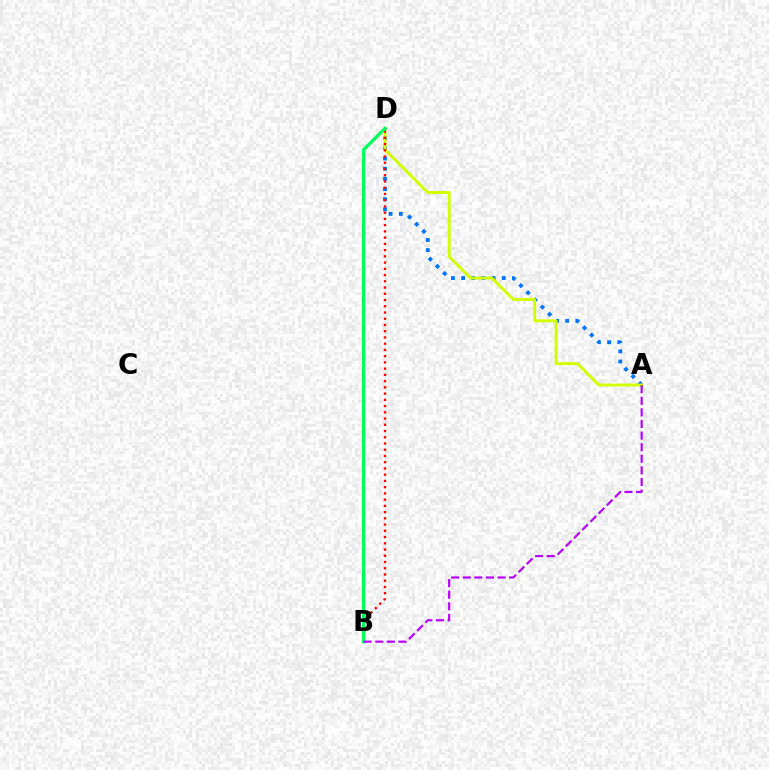{('A', 'D'): [{'color': '#0074ff', 'line_style': 'dotted', 'thickness': 2.76}, {'color': '#d1ff00', 'line_style': 'solid', 'thickness': 2.13}], ('B', 'D'): [{'color': '#ff0000', 'line_style': 'dotted', 'thickness': 1.69}, {'color': '#00ff5c', 'line_style': 'solid', 'thickness': 2.35}], ('A', 'B'): [{'color': '#b900ff', 'line_style': 'dashed', 'thickness': 1.58}]}